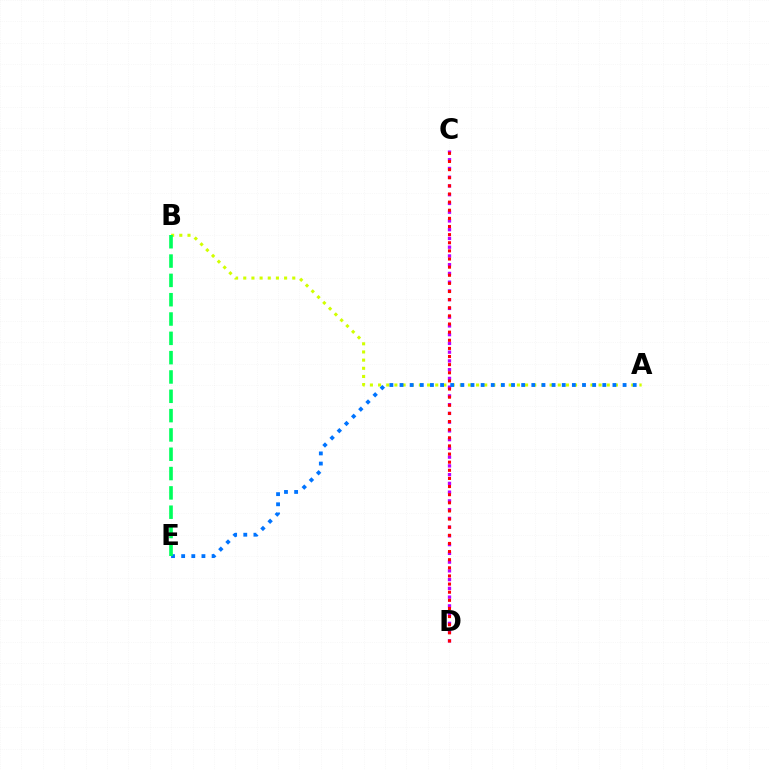{('A', 'B'): [{'color': '#d1ff00', 'line_style': 'dotted', 'thickness': 2.22}], ('C', 'D'): [{'color': '#b900ff', 'line_style': 'dotted', 'thickness': 2.38}, {'color': '#ff0000', 'line_style': 'dotted', 'thickness': 2.21}], ('A', 'E'): [{'color': '#0074ff', 'line_style': 'dotted', 'thickness': 2.75}], ('B', 'E'): [{'color': '#00ff5c', 'line_style': 'dashed', 'thickness': 2.62}]}